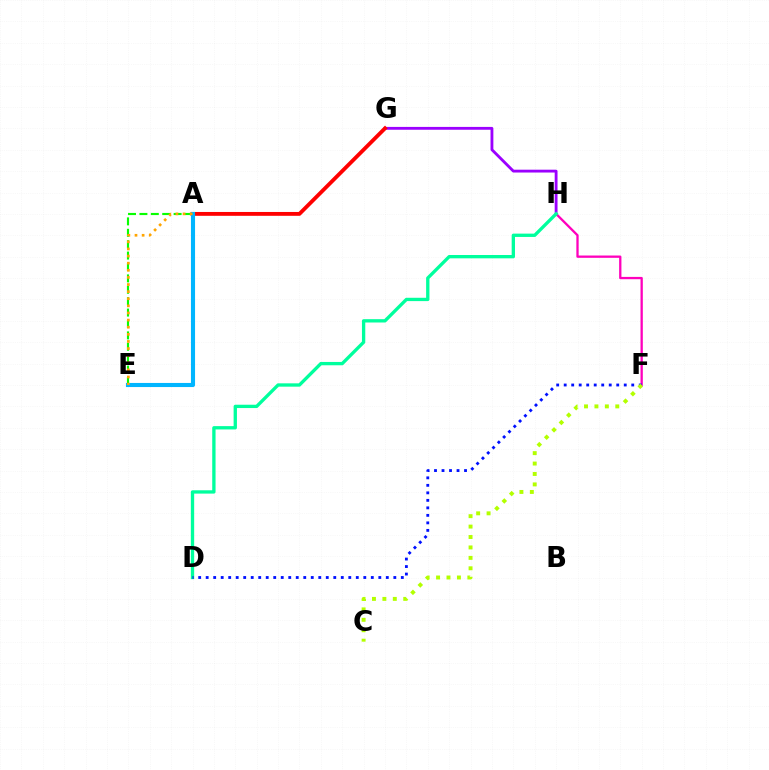{('G', 'H'): [{'color': '#9b00ff', 'line_style': 'solid', 'thickness': 2.04}], ('A', 'E'): [{'color': '#08ff00', 'line_style': 'dashed', 'thickness': 1.55}, {'color': '#00b5ff', 'line_style': 'solid', 'thickness': 2.96}, {'color': '#ffa500', 'line_style': 'dotted', 'thickness': 1.93}], ('F', 'H'): [{'color': '#ff00bd', 'line_style': 'solid', 'thickness': 1.66}], ('A', 'G'): [{'color': '#ff0000', 'line_style': 'solid', 'thickness': 2.77}], ('D', 'H'): [{'color': '#00ff9d', 'line_style': 'solid', 'thickness': 2.39}], ('D', 'F'): [{'color': '#0010ff', 'line_style': 'dotted', 'thickness': 2.04}], ('C', 'F'): [{'color': '#b3ff00', 'line_style': 'dotted', 'thickness': 2.83}]}